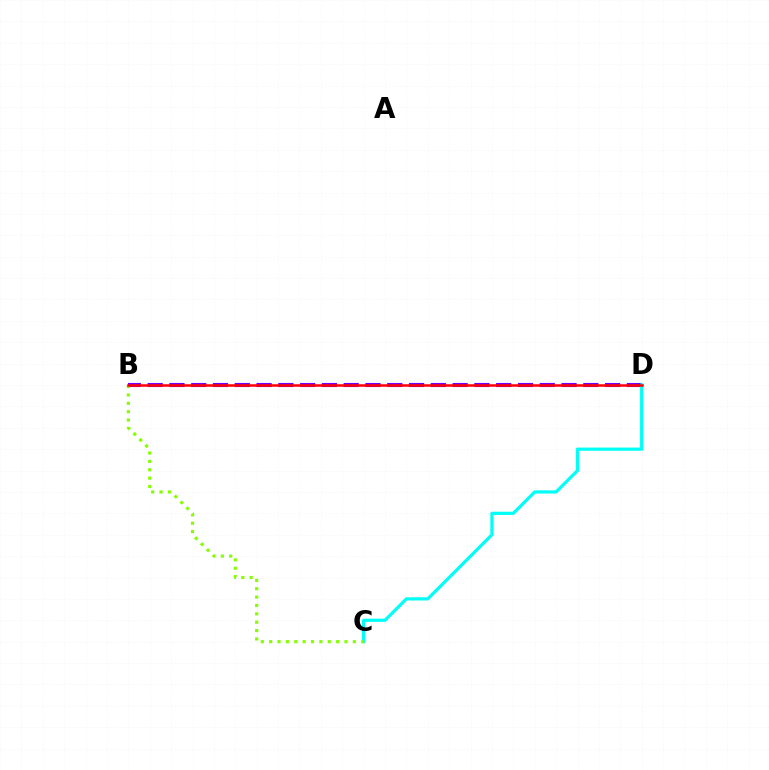{('B', 'D'): [{'color': '#7200ff', 'line_style': 'dashed', 'thickness': 2.96}, {'color': '#ff0000', 'line_style': 'solid', 'thickness': 1.81}], ('C', 'D'): [{'color': '#00fff6', 'line_style': 'solid', 'thickness': 2.31}], ('B', 'C'): [{'color': '#84ff00', 'line_style': 'dotted', 'thickness': 2.27}]}